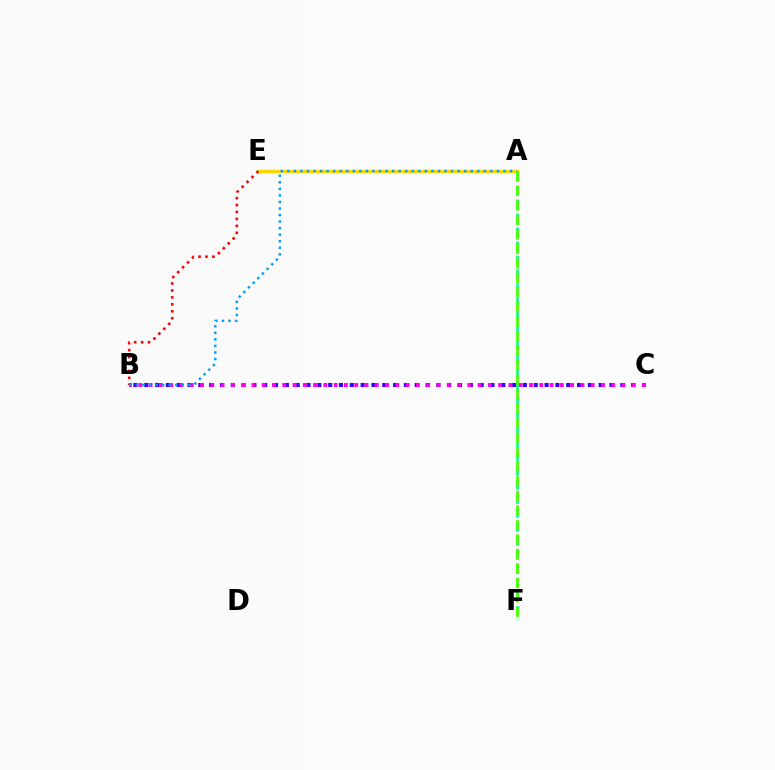{('B', 'C'): [{'color': '#3700ff', 'line_style': 'dotted', 'thickness': 2.94}, {'color': '#ff00ed', 'line_style': 'dotted', 'thickness': 2.79}], ('A', 'E'): [{'color': '#ffd500', 'line_style': 'solid', 'thickness': 2.49}], ('A', 'F'): [{'color': '#00ff86', 'line_style': 'dashed', 'thickness': 1.9}, {'color': '#4fff00', 'line_style': 'dashed', 'thickness': 1.97}], ('B', 'E'): [{'color': '#ff0000', 'line_style': 'dotted', 'thickness': 1.88}], ('A', 'B'): [{'color': '#009eff', 'line_style': 'dotted', 'thickness': 1.78}]}